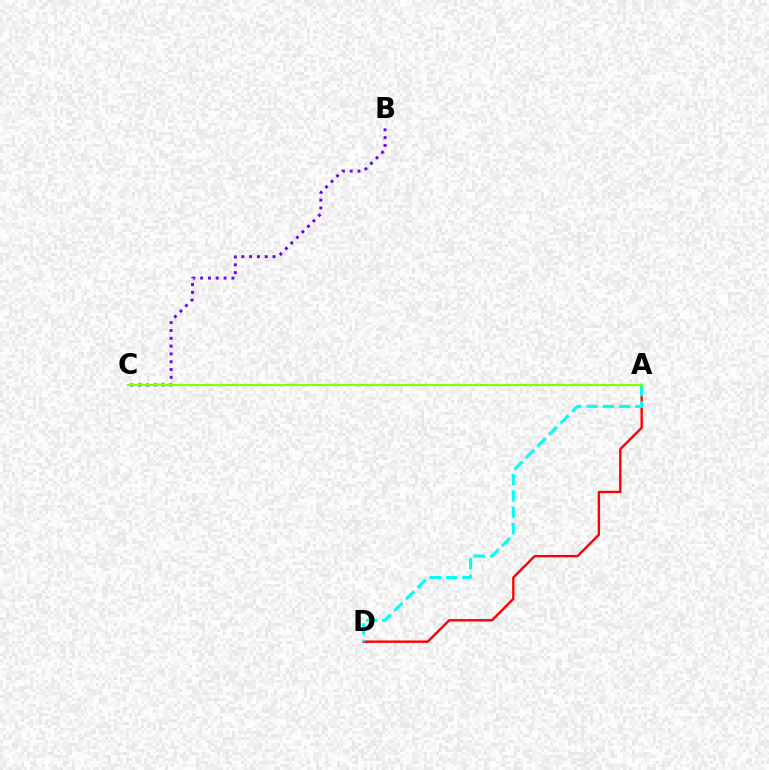{('B', 'C'): [{'color': '#7200ff', 'line_style': 'dotted', 'thickness': 2.12}], ('A', 'D'): [{'color': '#ff0000', 'line_style': 'solid', 'thickness': 1.71}, {'color': '#00fff6', 'line_style': 'dashed', 'thickness': 2.22}], ('A', 'C'): [{'color': '#84ff00', 'line_style': 'solid', 'thickness': 1.62}]}